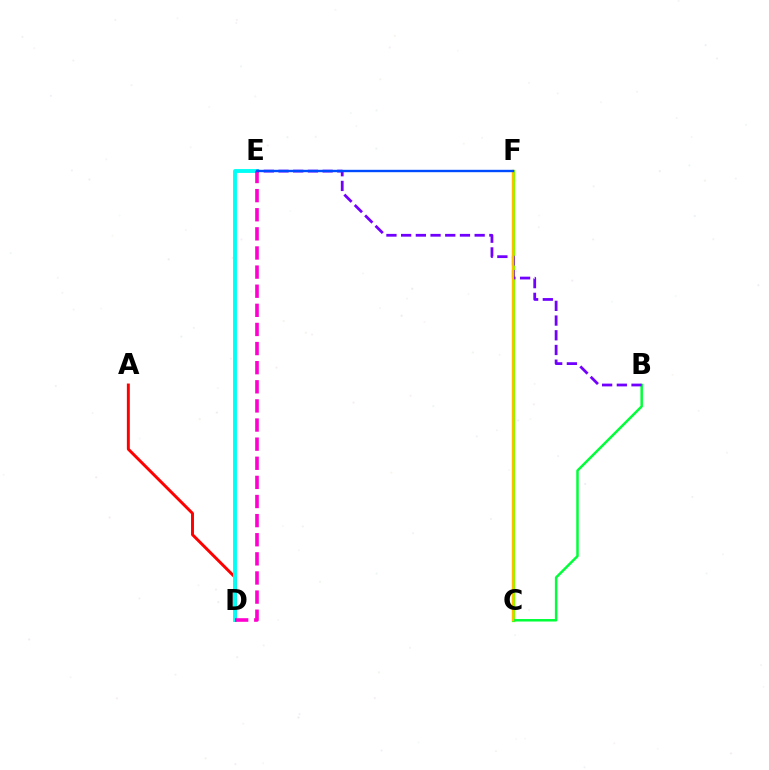{('C', 'F'): [{'color': '#84ff00', 'line_style': 'solid', 'thickness': 2.35}, {'color': '#ffbd00', 'line_style': 'solid', 'thickness': 1.55}], ('B', 'C'): [{'color': '#00ff39', 'line_style': 'solid', 'thickness': 1.79}], ('A', 'D'): [{'color': '#ff0000', 'line_style': 'solid', 'thickness': 2.11}], ('D', 'E'): [{'color': '#00fff6', 'line_style': 'solid', 'thickness': 2.77}, {'color': '#ff00cf', 'line_style': 'dashed', 'thickness': 2.6}], ('B', 'E'): [{'color': '#7200ff', 'line_style': 'dashed', 'thickness': 2.0}], ('E', 'F'): [{'color': '#004bff', 'line_style': 'solid', 'thickness': 1.71}]}